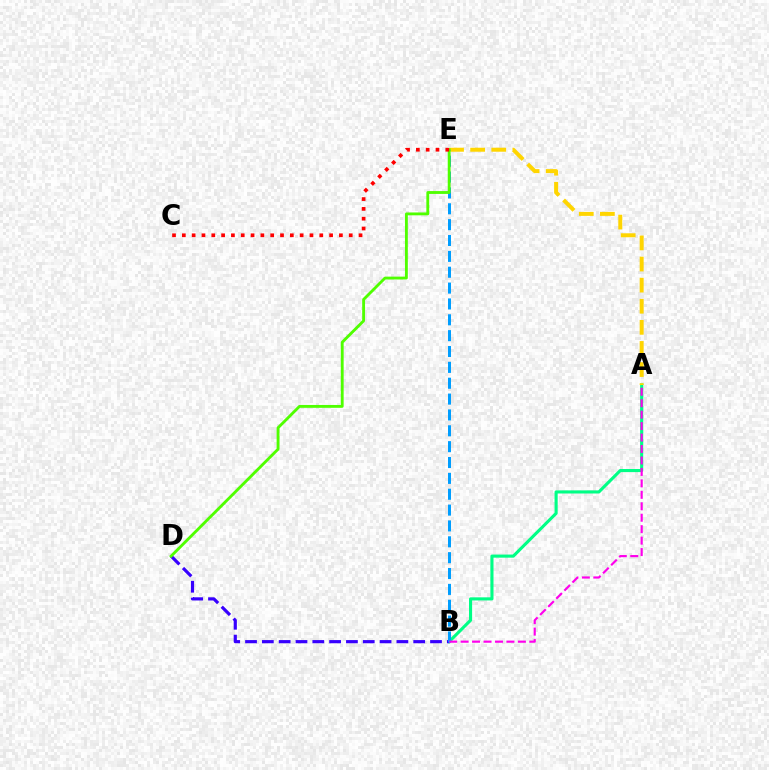{('A', 'B'): [{'color': '#00ff86', 'line_style': 'solid', 'thickness': 2.24}, {'color': '#ff00ed', 'line_style': 'dashed', 'thickness': 1.56}], ('B', 'D'): [{'color': '#3700ff', 'line_style': 'dashed', 'thickness': 2.28}], ('A', 'E'): [{'color': '#ffd500', 'line_style': 'dashed', 'thickness': 2.87}], ('B', 'E'): [{'color': '#009eff', 'line_style': 'dashed', 'thickness': 2.15}], ('D', 'E'): [{'color': '#4fff00', 'line_style': 'solid', 'thickness': 2.05}], ('C', 'E'): [{'color': '#ff0000', 'line_style': 'dotted', 'thickness': 2.67}]}